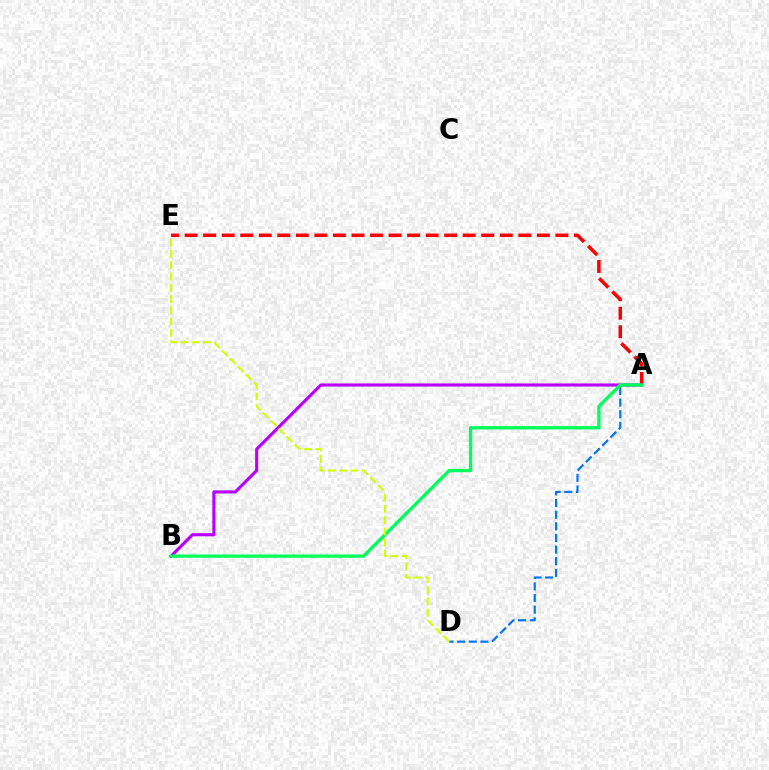{('A', 'D'): [{'color': '#0074ff', 'line_style': 'dashed', 'thickness': 1.58}], ('A', 'E'): [{'color': '#ff0000', 'line_style': 'dashed', 'thickness': 2.52}], ('A', 'B'): [{'color': '#b900ff', 'line_style': 'solid', 'thickness': 2.25}, {'color': '#00ff5c', 'line_style': 'solid', 'thickness': 2.38}], ('D', 'E'): [{'color': '#d1ff00', 'line_style': 'dashed', 'thickness': 1.53}]}